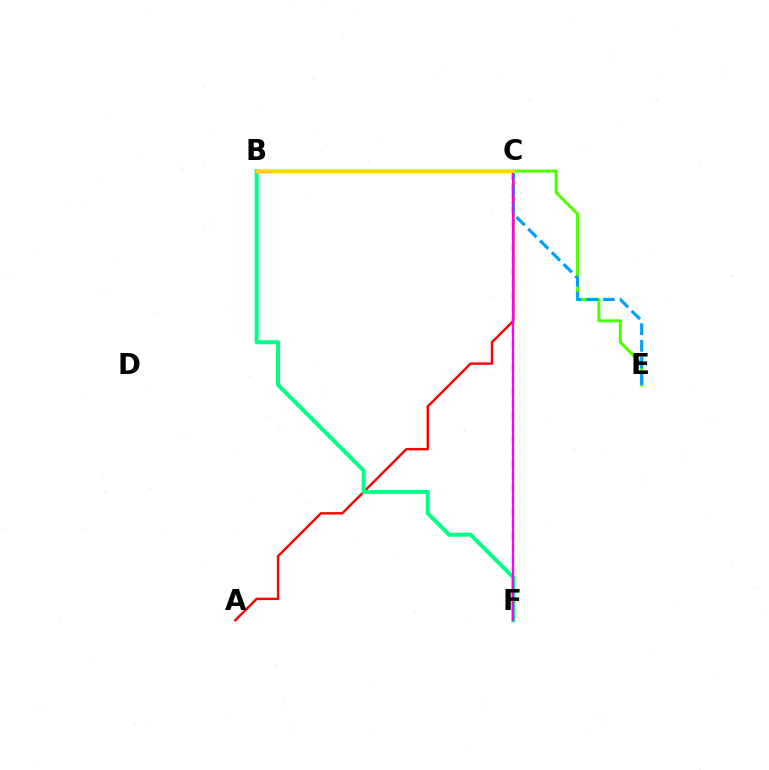{('A', 'C'): [{'color': '#ff0000', 'line_style': 'solid', 'thickness': 1.74}], ('C', 'F'): [{'color': '#3700ff', 'line_style': 'dashed', 'thickness': 1.63}, {'color': '#ff00ed', 'line_style': 'solid', 'thickness': 1.52}], ('B', 'F'): [{'color': '#00ff86', 'line_style': 'solid', 'thickness': 2.86}], ('B', 'E'): [{'color': '#4fff00', 'line_style': 'solid', 'thickness': 2.16}], ('C', 'E'): [{'color': '#009eff', 'line_style': 'dashed', 'thickness': 2.26}], ('B', 'C'): [{'color': '#ffd500', 'line_style': 'solid', 'thickness': 2.5}]}